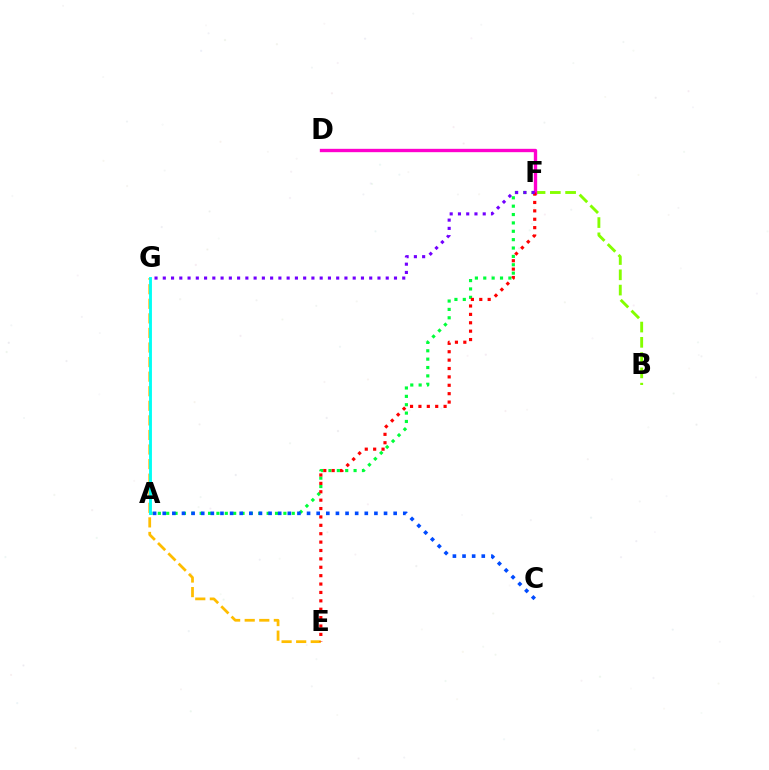{('B', 'F'): [{'color': '#84ff00', 'line_style': 'dashed', 'thickness': 2.08}], ('A', 'F'): [{'color': '#00ff39', 'line_style': 'dotted', 'thickness': 2.27}], ('D', 'F'): [{'color': '#ff00cf', 'line_style': 'solid', 'thickness': 2.42}], ('E', 'G'): [{'color': '#ffbd00', 'line_style': 'dashed', 'thickness': 1.98}], ('E', 'F'): [{'color': '#ff0000', 'line_style': 'dotted', 'thickness': 2.28}], ('A', 'C'): [{'color': '#004bff', 'line_style': 'dotted', 'thickness': 2.61}], ('A', 'G'): [{'color': '#00fff6', 'line_style': 'solid', 'thickness': 2.06}], ('F', 'G'): [{'color': '#7200ff', 'line_style': 'dotted', 'thickness': 2.24}]}